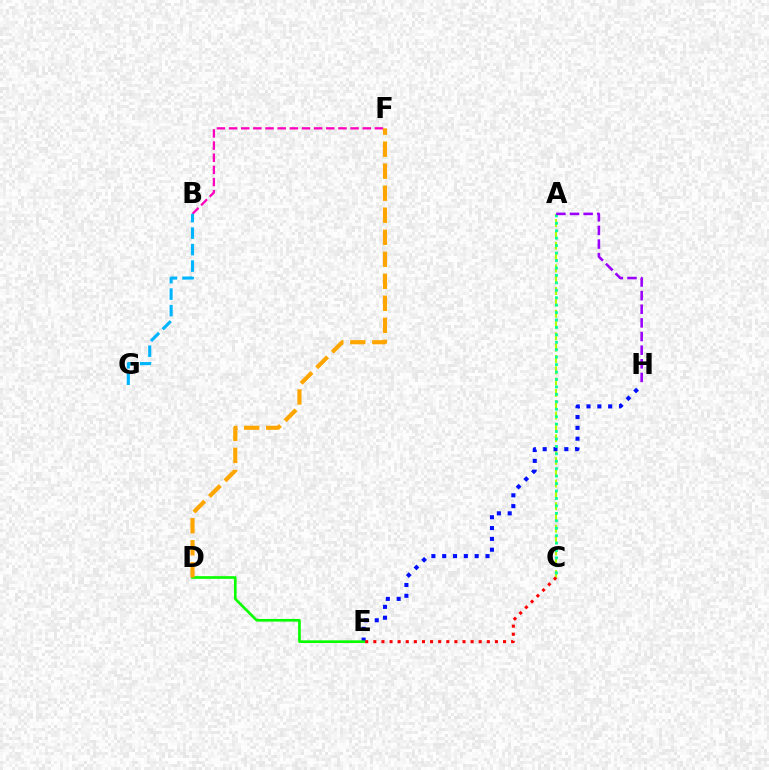{('A', 'C'): [{'color': '#b3ff00', 'line_style': 'dashed', 'thickness': 1.54}, {'color': '#00ff9d', 'line_style': 'dotted', 'thickness': 2.02}], ('E', 'H'): [{'color': '#0010ff', 'line_style': 'dotted', 'thickness': 2.94}], ('D', 'E'): [{'color': '#08ff00', 'line_style': 'solid', 'thickness': 1.91}], ('B', 'F'): [{'color': '#ff00bd', 'line_style': 'dashed', 'thickness': 1.65}], ('D', 'F'): [{'color': '#ffa500', 'line_style': 'dashed', 'thickness': 2.99}], ('B', 'G'): [{'color': '#00b5ff', 'line_style': 'dashed', 'thickness': 2.24}], ('C', 'E'): [{'color': '#ff0000', 'line_style': 'dotted', 'thickness': 2.2}], ('A', 'H'): [{'color': '#9b00ff', 'line_style': 'dashed', 'thickness': 1.85}]}